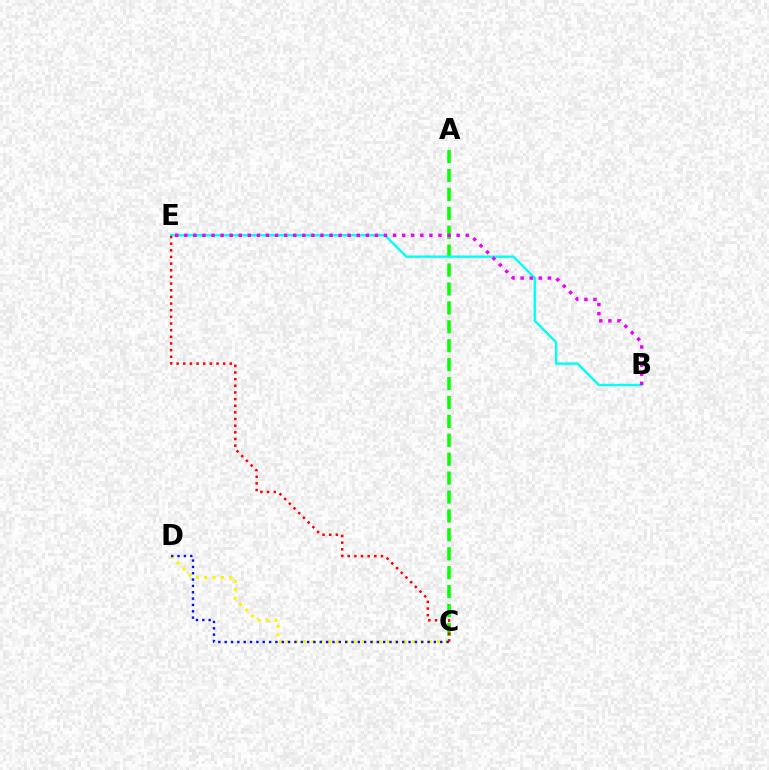{('A', 'C'): [{'color': '#08ff00', 'line_style': 'dashed', 'thickness': 2.57}], ('C', 'D'): [{'color': '#fcf500', 'line_style': 'dotted', 'thickness': 2.27}, {'color': '#0010ff', 'line_style': 'dotted', 'thickness': 1.72}], ('B', 'E'): [{'color': '#00fff6', 'line_style': 'solid', 'thickness': 1.7}, {'color': '#ee00ff', 'line_style': 'dotted', 'thickness': 2.47}], ('C', 'E'): [{'color': '#ff0000', 'line_style': 'dotted', 'thickness': 1.81}]}